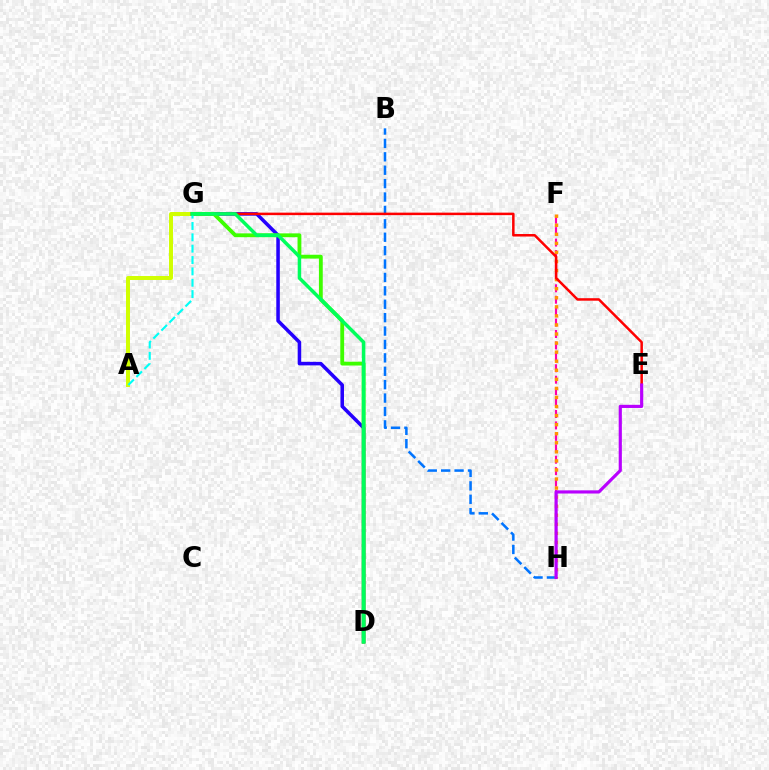{('B', 'H'): [{'color': '#0074ff', 'line_style': 'dashed', 'thickness': 1.82}], ('F', 'H'): [{'color': '#ff00ac', 'line_style': 'dashed', 'thickness': 1.55}, {'color': '#ff9400', 'line_style': 'dotted', 'thickness': 2.46}], ('A', 'G'): [{'color': '#d1ff00', 'line_style': 'solid', 'thickness': 2.86}, {'color': '#00fff6', 'line_style': 'dashed', 'thickness': 1.54}], ('D', 'G'): [{'color': '#2500ff', 'line_style': 'solid', 'thickness': 2.54}, {'color': '#3dff00', 'line_style': 'solid', 'thickness': 2.76}, {'color': '#00ff5c', 'line_style': 'solid', 'thickness': 2.51}], ('E', 'G'): [{'color': '#ff0000', 'line_style': 'solid', 'thickness': 1.8}], ('E', 'H'): [{'color': '#b900ff', 'line_style': 'solid', 'thickness': 2.28}]}